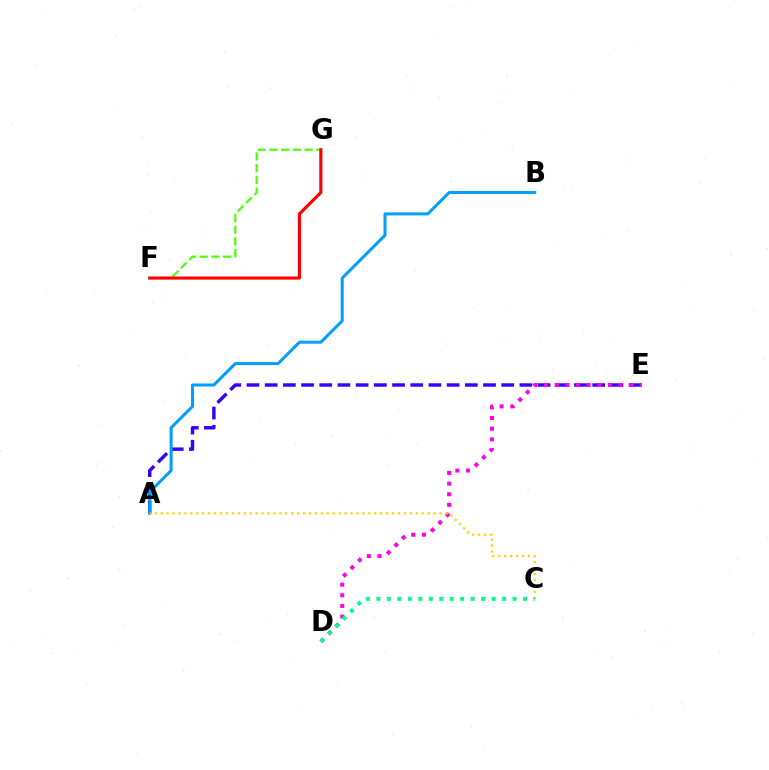{('F', 'G'): [{'color': '#4fff00', 'line_style': 'dashed', 'thickness': 1.59}, {'color': '#ff0000', 'line_style': 'solid', 'thickness': 2.23}], ('A', 'E'): [{'color': '#3700ff', 'line_style': 'dashed', 'thickness': 2.47}], ('D', 'E'): [{'color': '#ff00ed', 'line_style': 'dotted', 'thickness': 2.89}], ('A', 'B'): [{'color': '#009eff', 'line_style': 'solid', 'thickness': 2.17}], ('A', 'C'): [{'color': '#ffd500', 'line_style': 'dotted', 'thickness': 1.61}], ('C', 'D'): [{'color': '#00ff86', 'line_style': 'dotted', 'thickness': 2.85}]}